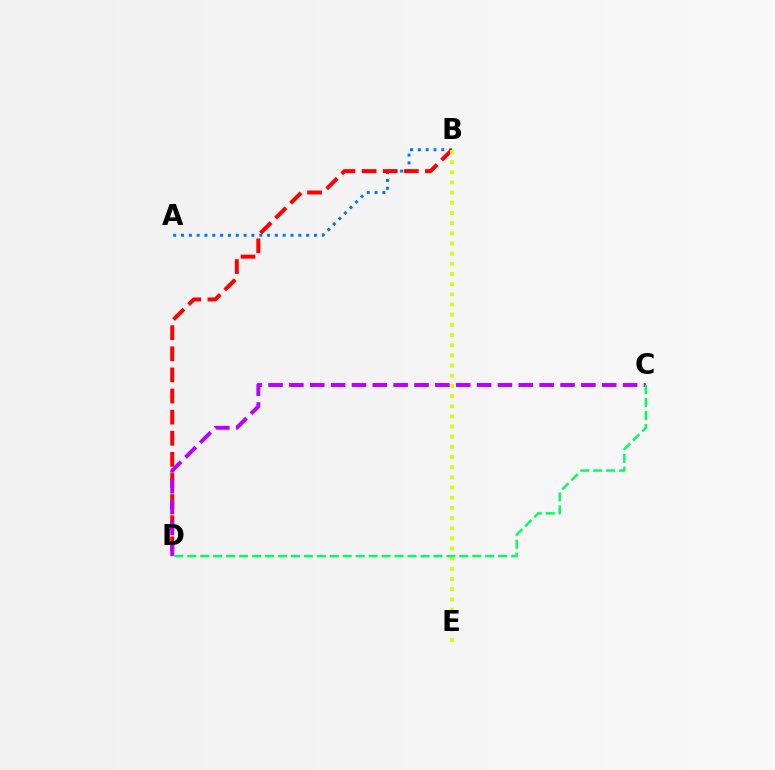{('A', 'B'): [{'color': '#0074ff', 'line_style': 'dotted', 'thickness': 2.13}], ('B', 'D'): [{'color': '#ff0000', 'line_style': 'dashed', 'thickness': 2.87}], ('B', 'E'): [{'color': '#d1ff00', 'line_style': 'dotted', 'thickness': 2.76}], ('C', 'D'): [{'color': '#b900ff', 'line_style': 'dashed', 'thickness': 2.83}, {'color': '#00ff5c', 'line_style': 'dashed', 'thickness': 1.76}]}